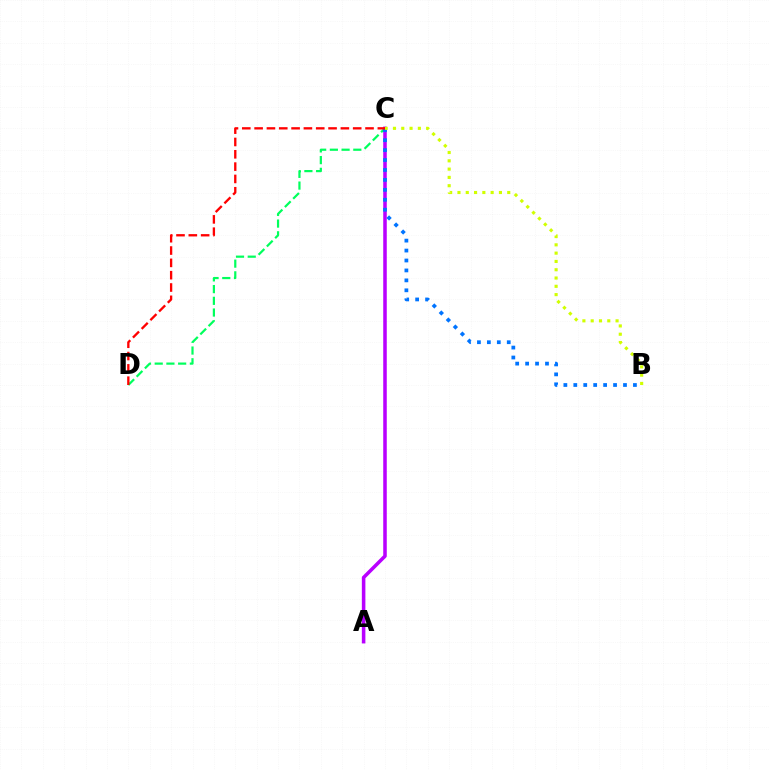{('C', 'D'): [{'color': '#00ff5c', 'line_style': 'dashed', 'thickness': 1.59}, {'color': '#ff0000', 'line_style': 'dashed', 'thickness': 1.67}], ('A', 'C'): [{'color': '#b900ff', 'line_style': 'solid', 'thickness': 2.55}], ('B', 'C'): [{'color': '#0074ff', 'line_style': 'dotted', 'thickness': 2.7}, {'color': '#d1ff00', 'line_style': 'dotted', 'thickness': 2.25}]}